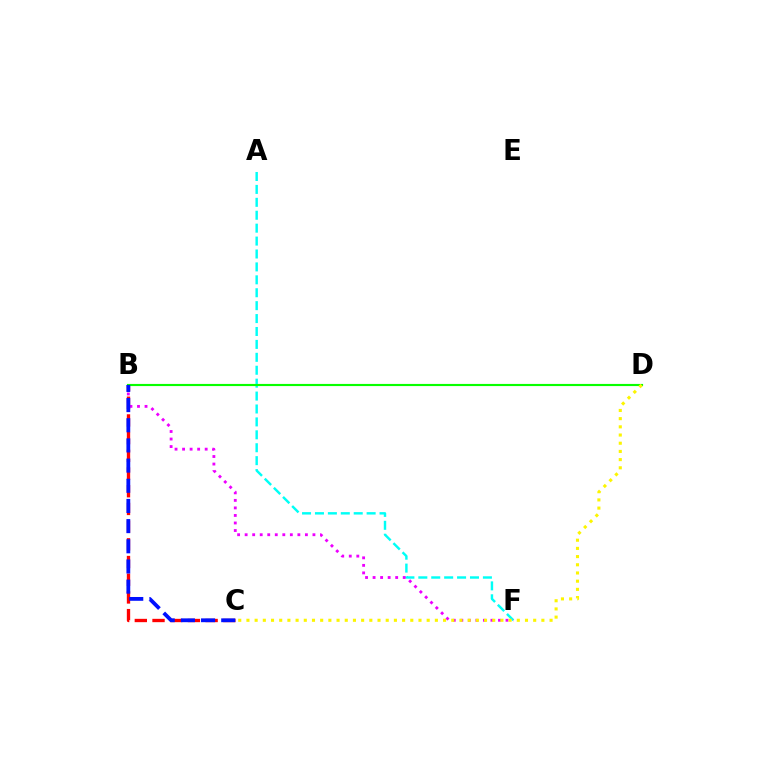{('B', 'C'): [{'color': '#ff0000', 'line_style': 'dashed', 'thickness': 2.4}, {'color': '#0010ff', 'line_style': 'dashed', 'thickness': 2.74}], ('A', 'F'): [{'color': '#00fff6', 'line_style': 'dashed', 'thickness': 1.75}], ('B', 'F'): [{'color': '#ee00ff', 'line_style': 'dotted', 'thickness': 2.05}], ('B', 'D'): [{'color': '#08ff00', 'line_style': 'solid', 'thickness': 1.54}], ('C', 'D'): [{'color': '#fcf500', 'line_style': 'dotted', 'thickness': 2.23}]}